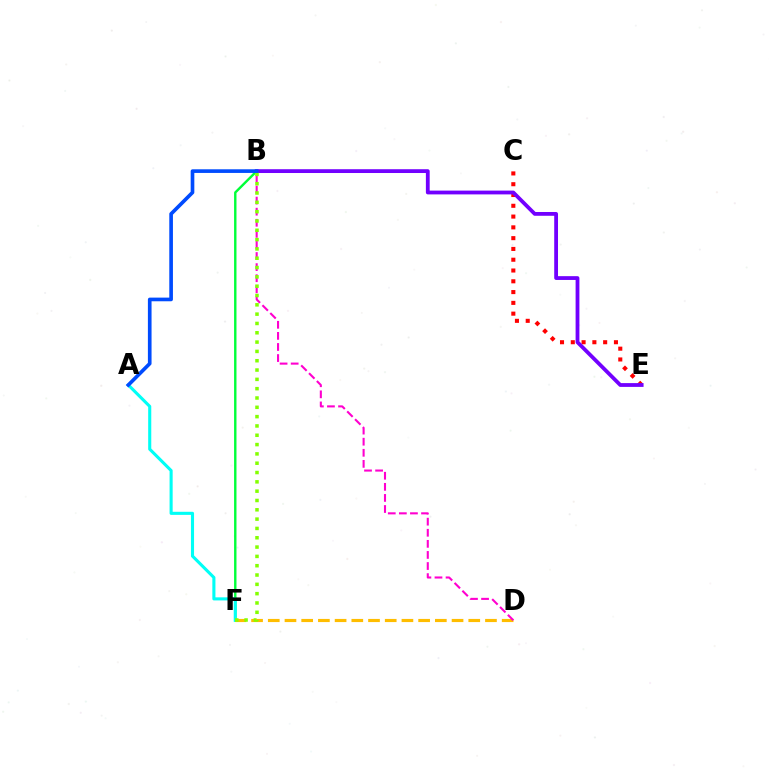{('B', 'F'): [{'color': '#00ff39', 'line_style': 'solid', 'thickness': 1.73}, {'color': '#84ff00', 'line_style': 'dotted', 'thickness': 2.53}], ('C', 'E'): [{'color': '#ff0000', 'line_style': 'dotted', 'thickness': 2.93}], ('A', 'F'): [{'color': '#00fff6', 'line_style': 'solid', 'thickness': 2.23}], ('B', 'E'): [{'color': '#7200ff', 'line_style': 'solid', 'thickness': 2.73}], ('D', 'F'): [{'color': '#ffbd00', 'line_style': 'dashed', 'thickness': 2.27}], ('B', 'D'): [{'color': '#ff00cf', 'line_style': 'dashed', 'thickness': 1.51}], ('A', 'B'): [{'color': '#004bff', 'line_style': 'solid', 'thickness': 2.63}]}